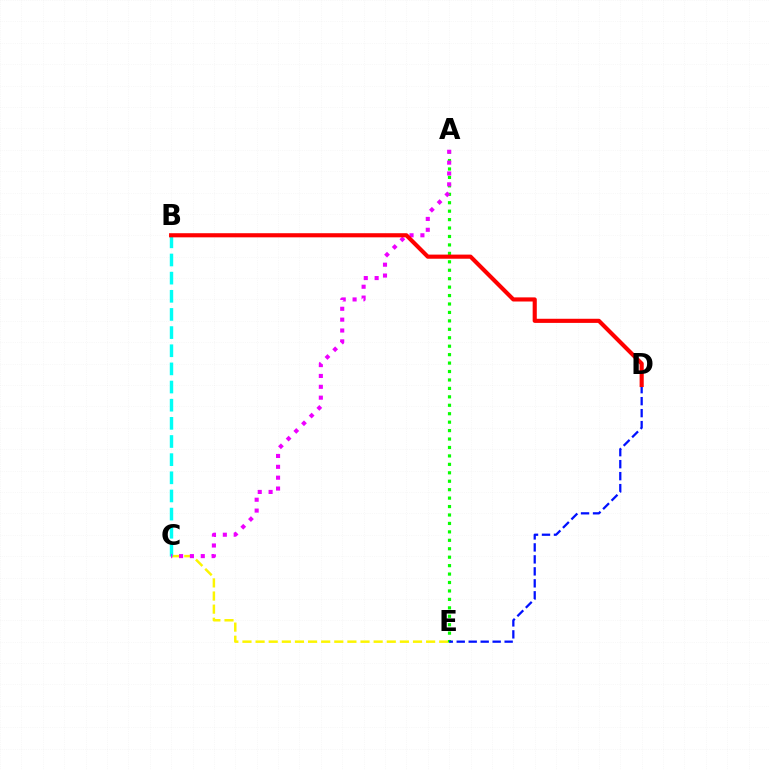{('C', 'E'): [{'color': '#fcf500', 'line_style': 'dashed', 'thickness': 1.78}], ('B', 'C'): [{'color': '#00fff6', 'line_style': 'dashed', 'thickness': 2.47}], ('A', 'E'): [{'color': '#08ff00', 'line_style': 'dotted', 'thickness': 2.29}], ('A', 'C'): [{'color': '#ee00ff', 'line_style': 'dotted', 'thickness': 2.95}], ('D', 'E'): [{'color': '#0010ff', 'line_style': 'dashed', 'thickness': 1.63}], ('B', 'D'): [{'color': '#ff0000', 'line_style': 'solid', 'thickness': 2.97}]}